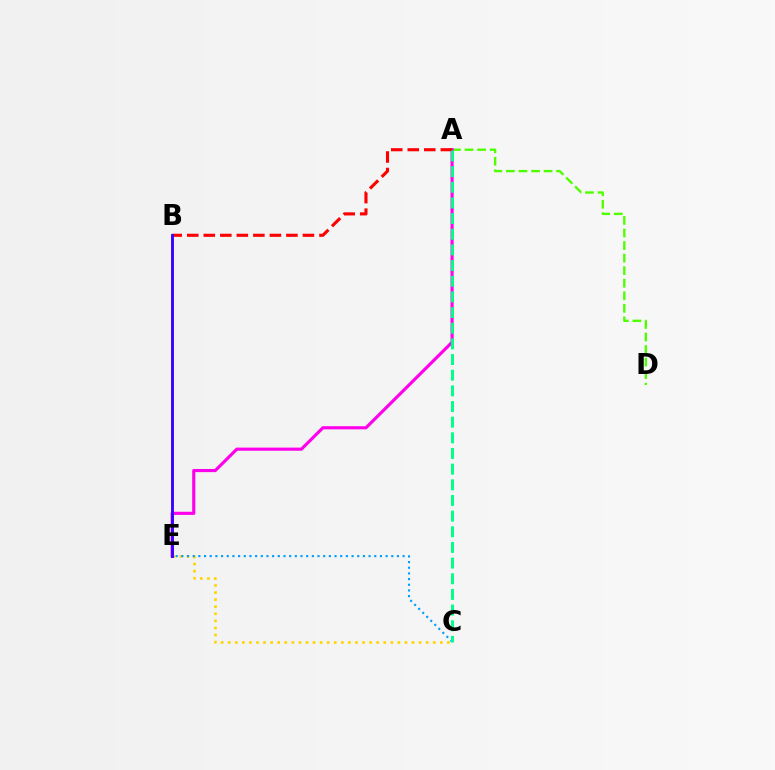{('A', 'D'): [{'color': '#4fff00', 'line_style': 'dashed', 'thickness': 1.71}], ('C', 'E'): [{'color': '#ffd500', 'line_style': 'dotted', 'thickness': 1.92}, {'color': '#009eff', 'line_style': 'dotted', 'thickness': 1.54}], ('A', 'E'): [{'color': '#ff00ed', 'line_style': 'solid', 'thickness': 2.27}], ('A', 'B'): [{'color': '#ff0000', 'line_style': 'dashed', 'thickness': 2.24}], ('A', 'C'): [{'color': '#00ff86', 'line_style': 'dashed', 'thickness': 2.13}], ('B', 'E'): [{'color': '#3700ff', 'line_style': 'solid', 'thickness': 2.06}]}